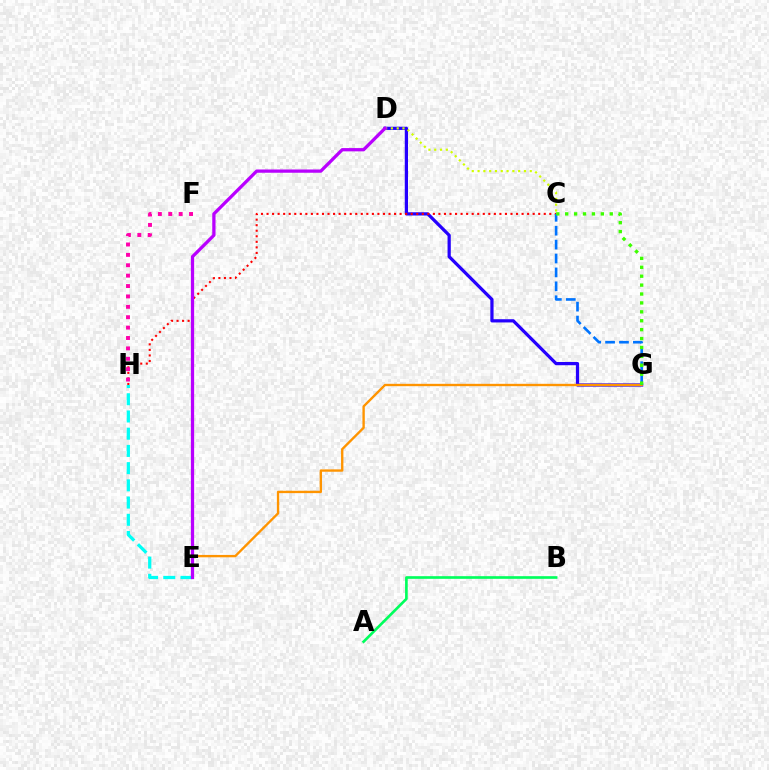{('D', 'G'): [{'color': '#2500ff', 'line_style': 'solid', 'thickness': 2.33}], ('E', 'G'): [{'color': '#ff9400', 'line_style': 'solid', 'thickness': 1.7}], ('A', 'B'): [{'color': '#00ff5c', 'line_style': 'solid', 'thickness': 1.91}], ('C', 'H'): [{'color': '#ff0000', 'line_style': 'dotted', 'thickness': 1.51}], ('C', 'D'): [{'color': '#d1ff00', 'line_style': 'dotted', 'thickness': 1.58}], ('E', 'H'): [{'color': '#00fff6', 'line_style': 'dashed', 'thickness': 2.34}], ('C', 'G'): [{'color': '#0074ff', 'line_style': 'dashed', 'thickness': 1.89}, {'color': '#3dff00', 'line_style': 'dotted', 'thickness': 2.42}], ('F', 'H'): [{'color': '#ff00ac', 'line_style': 'dotted', 'thickness': 2.82}], ('D', 'E'): [{'color': '#b900ff', 'line_style': 'solid', 'thickness': 2.35}]}